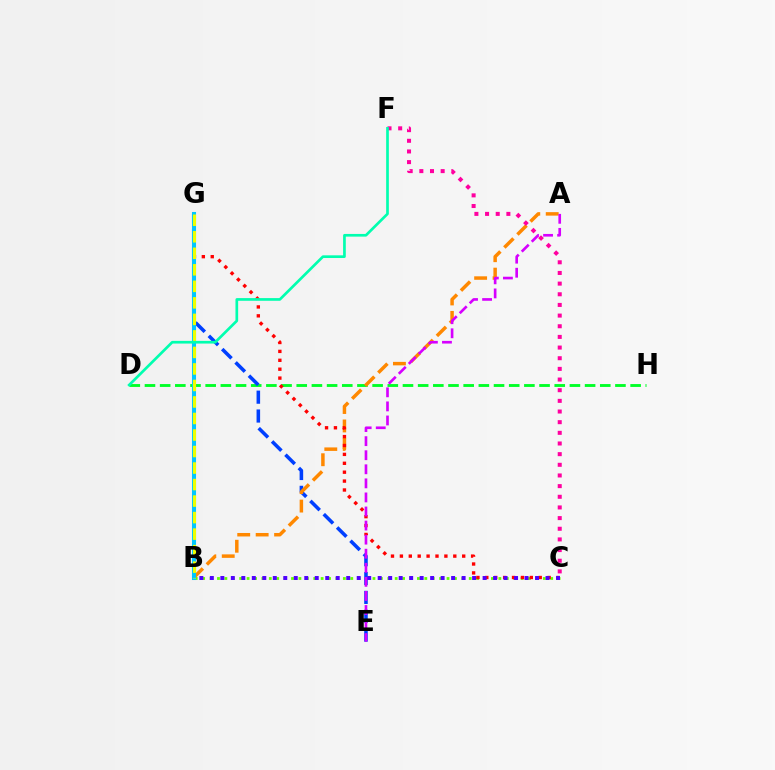{('D', 'H'): [{'color': '#00ff27', 'line_style': 'dashed', 'thickness': 2.06}], ('B', 'C'): [{'color': '#66ff00', 'line_style': 'dotted', 'thickness': 2.01}, {'color': '#4f00ff', 'line_style': 'dotted', 'thickness': 2.85}], ('E', 'G'): [{'color': '#003fff', 'line_style': 'dashed', 'thickness': 2.56}], ('A', 'B'): [{'color': '#ff8800', 'line_style': 'dashed', 'thickness': 2.5}], ('C', 'G'): [{'color': '#ff0000', 'line_style': 'dotted', 'thickness': 2.42}], ('B', 'G'): [{'color': '#00c7ff', 'line_style': 'solid', 'thickness': 2.92}, {'color': '#eeff00', 'line_style': 'dashed', 'thickness': 2.24}], ('A', 'E'): [{'color': '#d600ff', 'line_style': 'dashed', 'thickness': 1.91}], ('C', 'F'): [{'color': '#ff00a0', 'line_style': 'dotted', 'thickness': 2.9}], ('D', 'F'): [{'color': '#00ffaf', 'line_style': 'solid', 'thickness': 1.93}]}